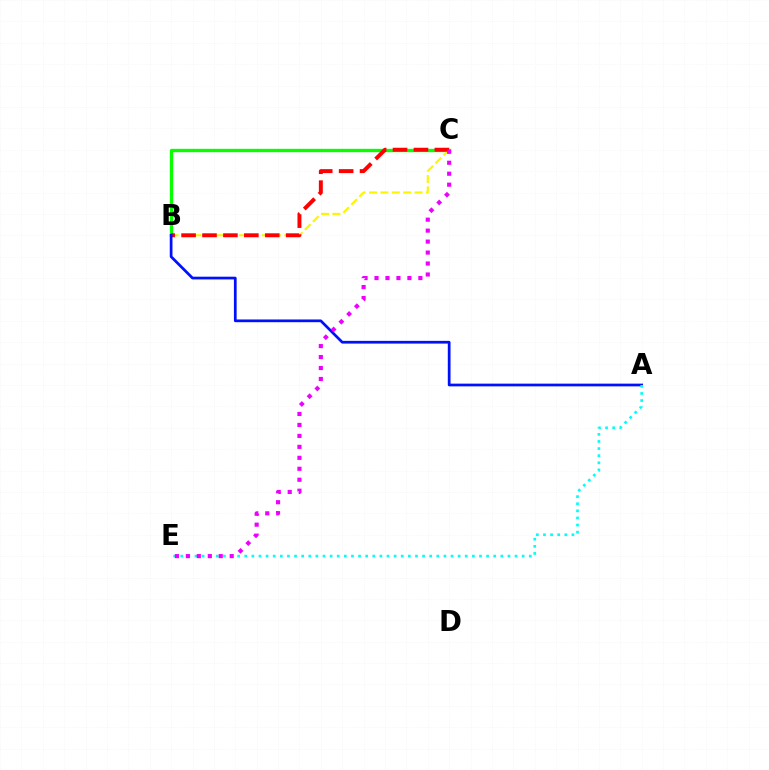{('B', 'C'): [{'color': '#08ff00', 'line_style': 'solid', 'thickness': 2.41}, {'color': '#fcf500', 'line_style': 'dashed', 'thickness': 1.55}, {'color': '#ff0000', 'line_style': 'dashed', 'thickness': 2.84}], ('A', 'B'): [{'color': '#0010ff', 'line_style': 'solid', 'thickness': 1.97}], ('A', 'E'): [{'color': '#00fff6', 'line_style': 'dotted', 'thickness': 1.93}], ('C', 'E'): [{'color': '#ee00ff', 'line_style': 'dotted', 'thickness': 2.98}]}